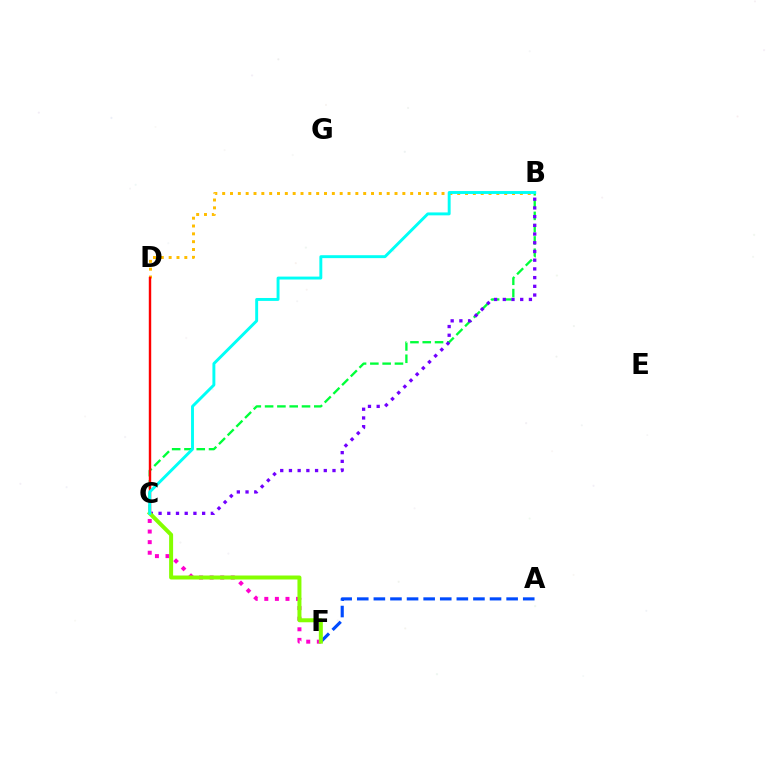{('B', 'C'): [{'color': '#00ff39', 'line_style': 'dashed', 'thickness': 1.67}, {'color': '#7200ff', 'line_style': 'dotted', 'thickness': 2.37}, {'color': '#00fff6', 'line_style': 'solid', 'thickness': 2.1}], ('A', 'F'): [{'color': '#004bff', 'line_style': 'dashed', 'thickness': 2.25}], ('B', 'D'): [{'color': '#ffbd00', 'line_style': 'dotted', 'thickness': 2.13}], ('C', 'F'): [{'color': '#ff00cf', 'line_style': 'dotted', 'thickness': 2.88}, {'color': '#84ff00', 'line_style': 'solid', 'thickness': 2.87}], ('C', 'D'): [{'color': '#ff0000', 'line_style': 'solid', 'thickness': 1.75}]}